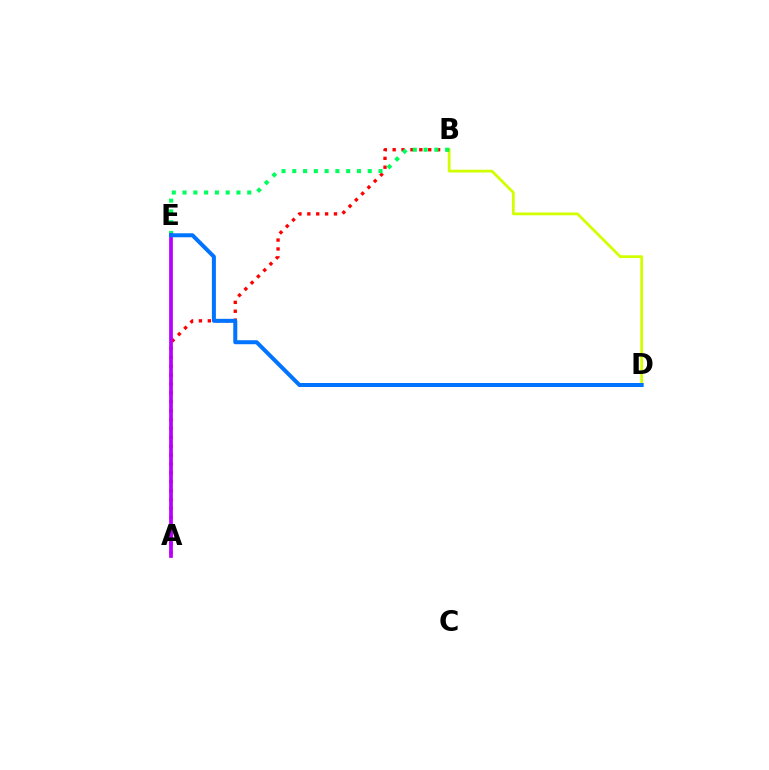{('B', 'D'): [{'color': '#d1ff00', 'line_style': 'solid', 'thickness': 2.0}], ('A', 'B'): [{'color': '#ff0000', 'line_style': 'dotted', 'thickness': 2.41}], ('B', 'E'): [{'color': '#00ff5c', 'line_style': 'dotted', 'thickness': 2.93}], ('A', 'E'): [{'color': '#b900ff', 'line_style': 'solid', 'thickness': 2.69}], ('D', 'E'): [{'color': '#0074ff', 'line_style': 'solid', 'thickness': 2.88}]}